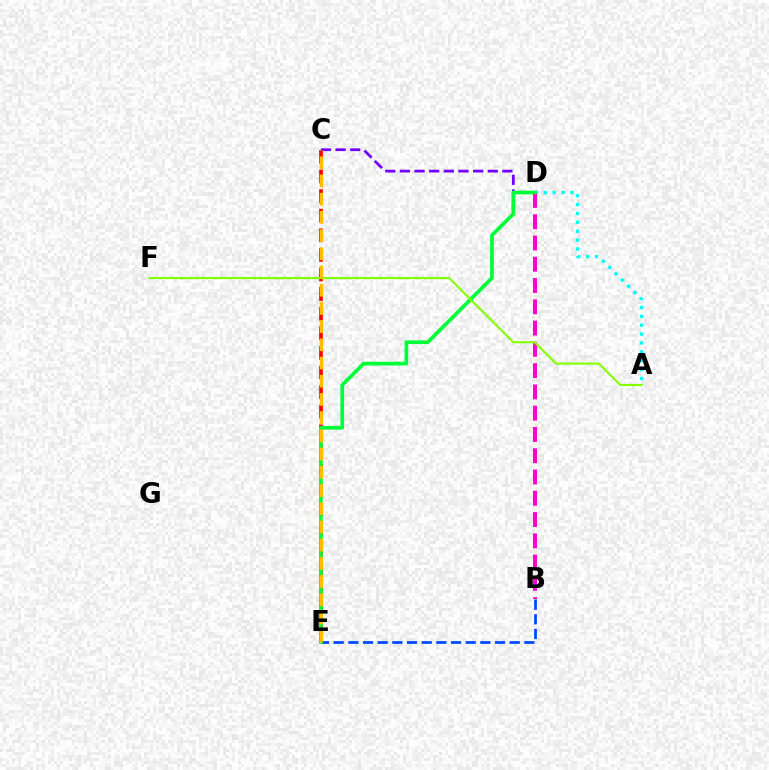{('A', 'D'): [{'color': '#00fff6', 'line_style': 'dotted', 'thickness': 2.41}], ('C', 'E'): [{'color': '#ff0000', 'line_style': 'dashed', 'thickness': 2.66}, {'color': '#ffbd00', 'line_style': 'dashed', 'thickness': 2.47}], ('B', 'D'): [{'color': '#ff00cf', 'line_style': 'dashed', 'thickness': 2.89}], ('C', 'D'): [{'color': '#7200ff', 'line_style': 'dashed', 'thickness': 1.99}], ('B', 'E'): [{'color': '#004bff', 'line_style': 'dashed', 'thickness': 1.99}], ('D', 'E'): [{'color': '#00ff39', 'line_style': 'solid', 'thickness': 2.67}], ('A', 'F'): [{'color': '#84ff00', 'line_style': 'solid', 'thickness': 1.54}]}